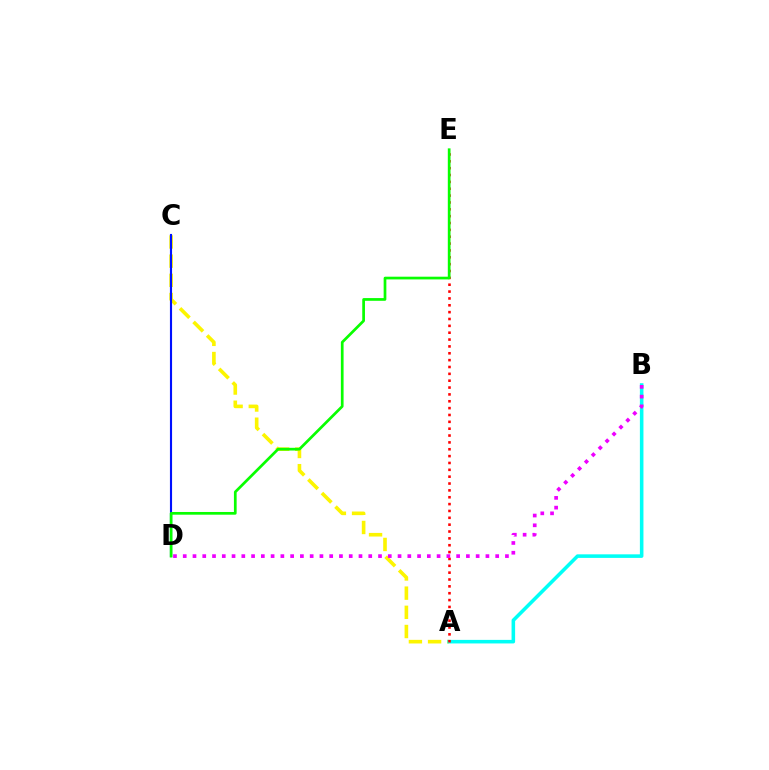{('A', 'C'): [{'color': '#fcf500', 'line_style': 'dashed', 'thickness': 2.61}], ('A', 'B'): [{'color': '#00fff6', 'line_style': 'solid', 'thickness': 2.56}], ('A', 'E'): [{'color': '#ff0000', 'line_style': 'dotted', 'thickness': 1.86}], ('C', 'D'): [{'color': '#0010ff', 'line_style': 'solid', 'thickness': 1.54}], ('D', 'E'): [{'color': '#08ff00', 'line_style': 'solid', 'thickness': 1.95}], ('B', 'D'): [{'color': '#ee00ff', 'line_style': 'dotted', 'thickness': 2.65}]}